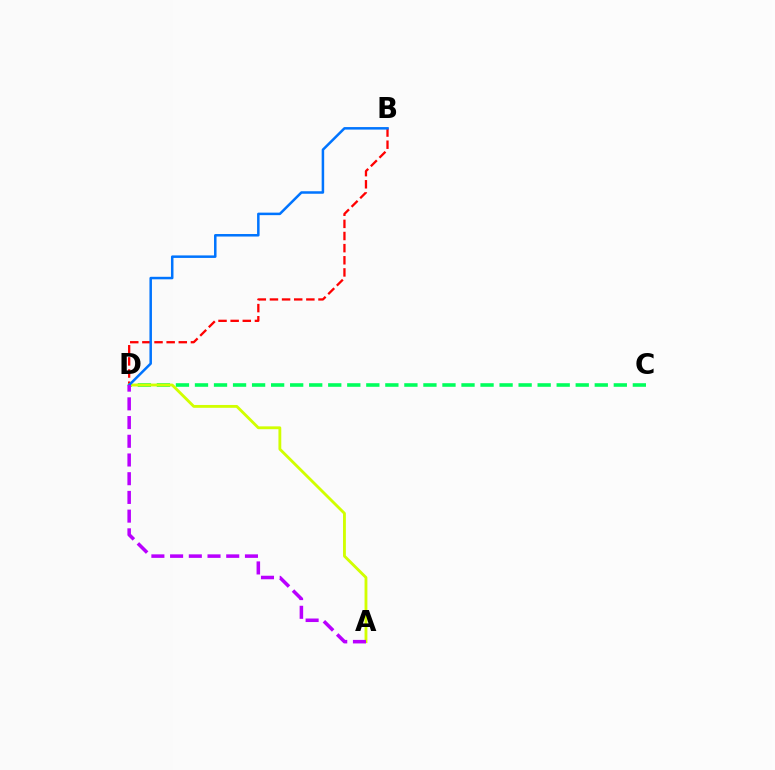{('B', 'D'): [{'color': '#ff0000', 'line_style': 'dashed', 'thickness': 1.65}, {'color': '#0074ff', 'line_style': 'solid', 'thickness': 1.81}], ('C', 'D'): [{'color': '#00ff5c', 'line_style': 'dashed', 'thickness': 2.59}], ('A', 'D'): [{'color': '#d1ff00', 'line_style': 'solid', 'thickness': 2.04}, {'color': '#b900ff', 'line_style': 'dashed', 'thickness': 2.54}]}